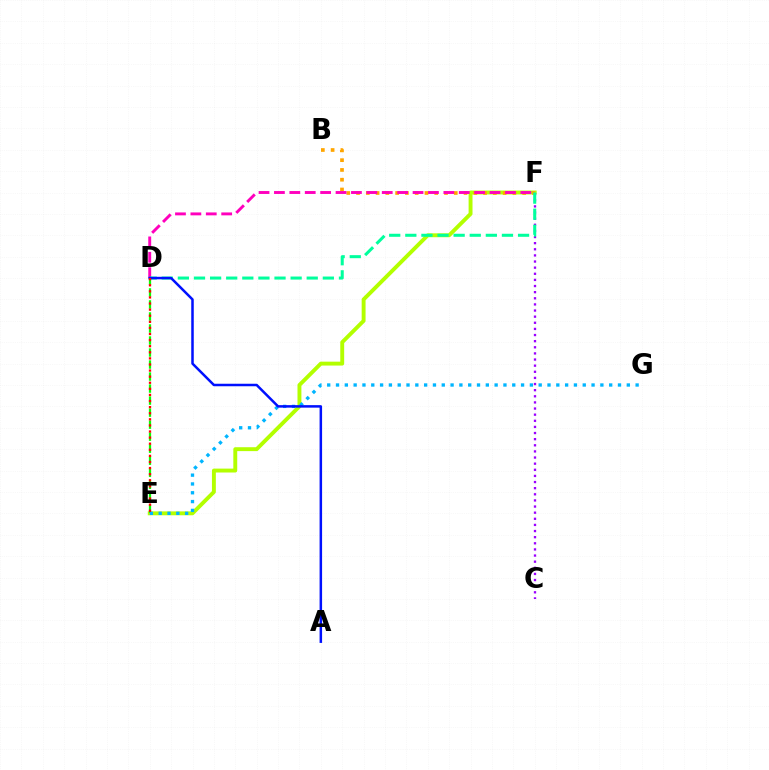{('E', 'F'): [{'color': '#b3ff00', 'line_style': 'solid', 'thickness': 2.81}], ('D', 'E'): [{'color': '#08ff00', 'line_style': 'dashed', 'thickness': 1.63}, {'color': '#ff0000', 'line_style': 'dotted', 'thickness': 1.66}], ('B', 'F'): [{'color': '#ffa500', 'line_style': 'dotted', 'thickness': 2.66}], ('E', 'G'): [{'color': '#00b5ff', 'line_style': 'dotted', 'thickness': 2.39}], ('C', 'F'): [{'color': '#9b00ff', 'line_style': 'dotted', 'thickness': 1.66}], ('D', 'F'): [{'color': '#ff00bd', 'line_style': 'dashed', 'thickness': 2.09}, {'color': '#00ff9d', 'line_style': 'dashed', 'thickness': 2.19}], ('A', 'D'): [{'color': '#0010ff', 'line_style': 'solid', 'thickness': 1.8}]}